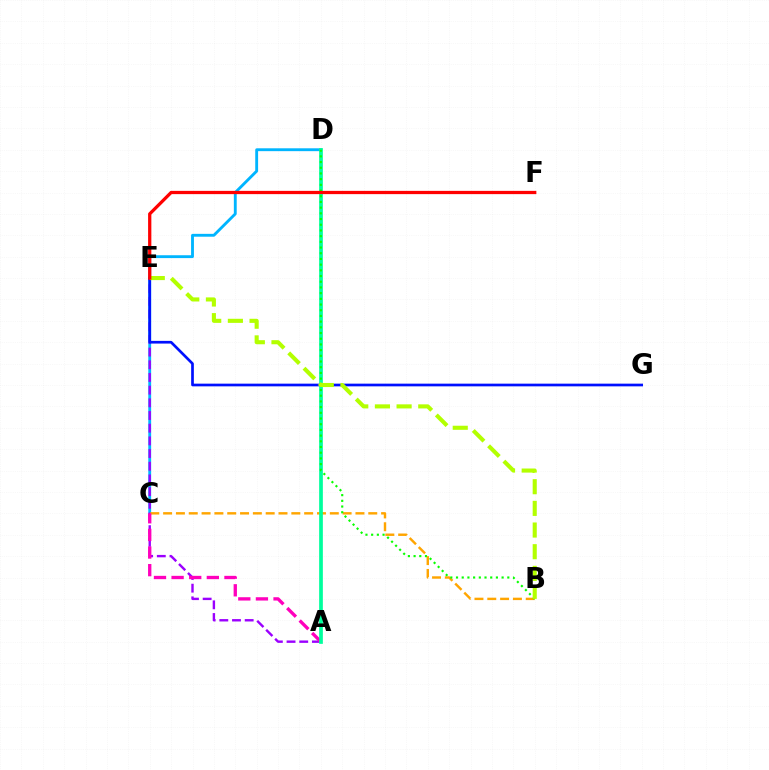{('C', 'D'): [{'color': '#00b5ff', 'line_style': 'solid', 'thickness': 2.06}], ('A', 'E'): [{'color': '#9b00ff', 'line_style': 'dashed', 'thickness': 1.72}], ('B', 'C'): [{'color': '#ffa500', 'line_style': 'dashed', 'thickness': 1.74}], ('A', 'C'): [{'color': '#ff00bd', 'line_style': 'dashed', 'thickness': 2.39}], ('E', 'G'): [{'color': '#0010ff', 'line_style': 'solid', 'thickness': 1.94}], ('A', 'D'): [{'color': '#00ff9d', 'line_style': 'solid', 'thickness': 2.67}], ('B', 'D'): [{'color': '#08ff00', 'line_style': 'dotted', 'thickness': 1.55}], ('B', 'E'): [{'color': '#b3ff00', 'line_style': 'dashed', 'thickness': 2.94}], ('E', 'F'): [{'color': '#ff0000', 'line_style': 'solid', 'thickness': 2.35}]}